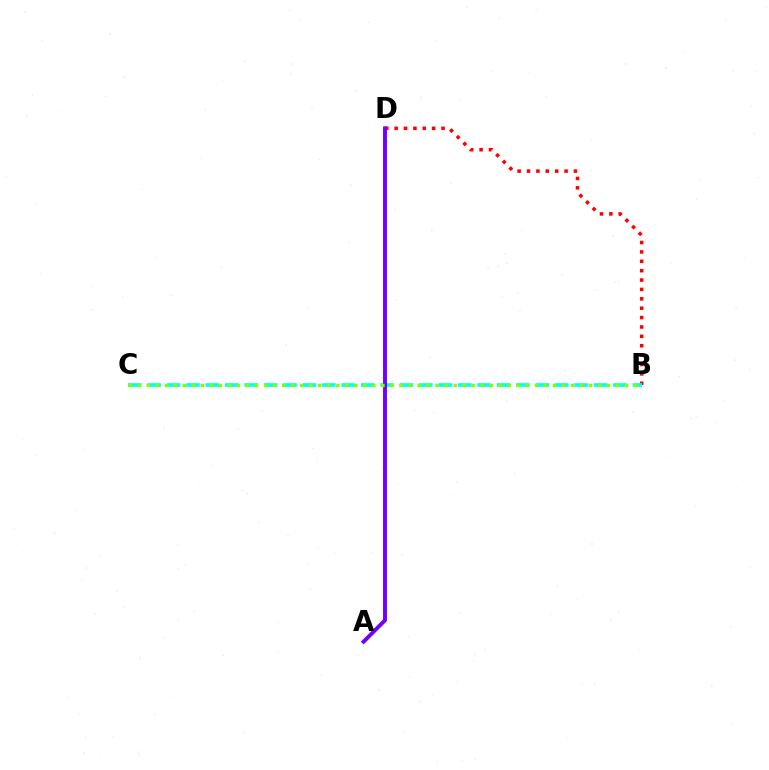{('B', 'D'): [{'color': '#ff0000', 'line_style': 'dotted', 'thickness': 2.55}], ('B', 'C'): [{'color': '#00fff6', 'line_style': 'dashed', 'thickness': 2.64}, {'color': '#84ff00', 'line_style': 'dotted', 'thickness': 2.45}], ('A', 'D'): [{'color': '#7200ff', 'line_style': 'solid', 'thickness': 2.83}]}